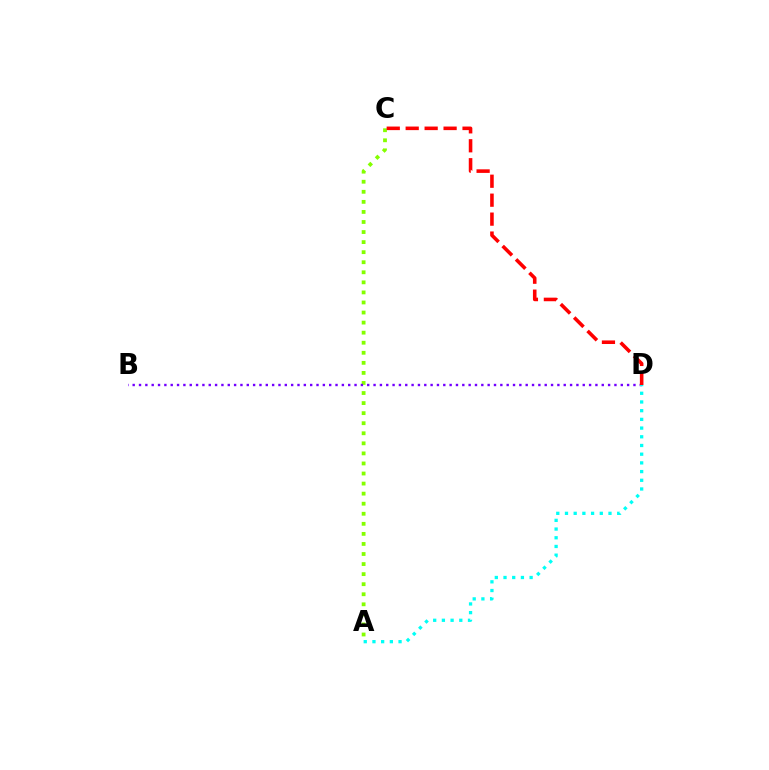{('A', 'C'): [{'color': '#84ff00', 'line_style': 'dotted', 'thickness': 2.73}], ('B', 'D'): [{'color': '#7200ff', 'line_style': 'dotted', 'thickness': 1.72}], ('A', 'D'): [{'color': '#00fff6', 'line_style': 'dotted', 'thickness': 2.36}], ('C', 'D'): [{'color': '#ff0000', 'line_style': 'dashed', 'thickness': 2.57}]}